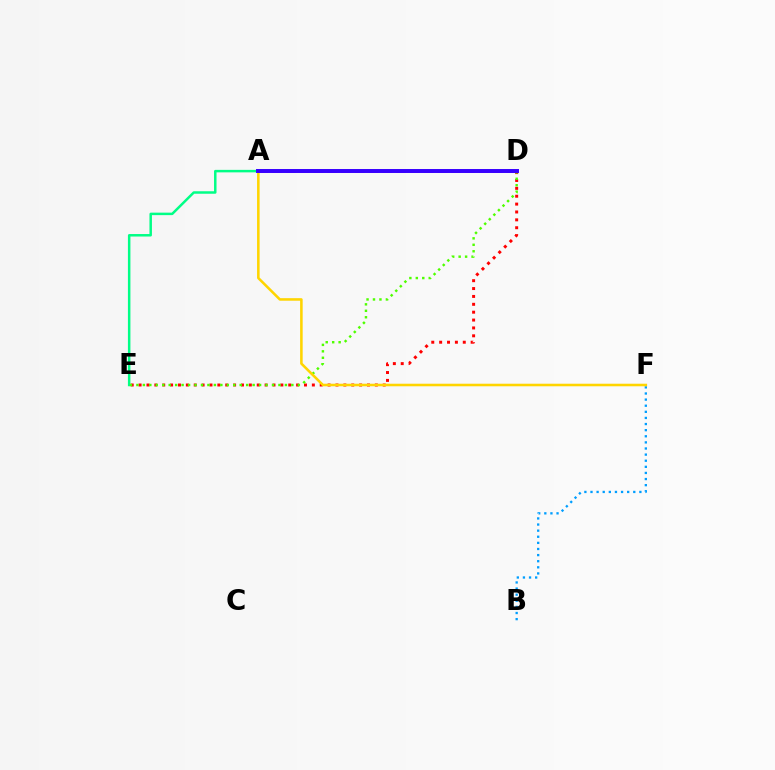{('D', 'E'): [{'color': '#ff0000', 'line_style': 'dotted', 'thickness': 2.14}, {'color': '#4fff00', 'line_style': 'dotted', 'thickness': 1.75}], ('A', 'E'): [{'color': '#00ff86', 'line_style': 'solid', 'thickness': 1.79}], ('A', 'D'): [{'color': '#ff00ed', 'line_style': 'dashed', 'thickness': 1.87}, {'color': '#3700ff', 'line_style': 'solid', 'thickness': 2.84}], ('B', 'F'): [{'color': '#009eff', 'line_style': 'dotted', 'thickness': 1.66}], ('A', 'F'): [{'color': '#ffd500', 'line_style': 'solid', 'thickness': 1.84}]}